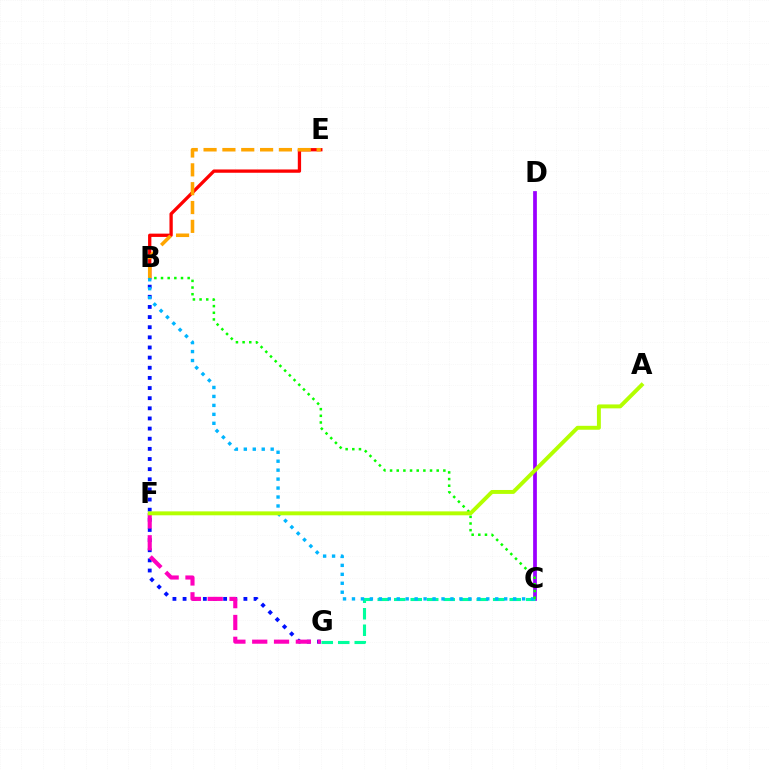{('B', 'G'): [{'color': '#0010ff', 'line_style': 'dotted', 'thickness': 2.75}], ('C', 'D'): [{'color': '#9b00ff', 'line_style': 'solid', 'thickness': 2.69}], ('B', 'E'): [{'color': '#ff0000', 'line_style': 'solid', 'thickness': 2.37}, {'color': '#ffa500', 'line_style': 'dashed', 'thickness': 2.56}], ('C', 'G'): [{'color': '#00ff9d', 'line_style': 'dashed', 'thickness': 2.24}], ('F', 'G'): [{'color': '#ff00bd', 'line_style': 'dashed', 'thickness': 2.96}], ('B', 'C'): [{'color': '#00b5ff', 'line_style': 'dotted', 'thickness': 2.43}, {'color': '#08ff00', 'line_style': 'dotted', 'thickness': 1.81}], ('A', 'F'): [{'color': '#b3ff00', 'line_style': 'solid', 'thickness': 2.83}]}